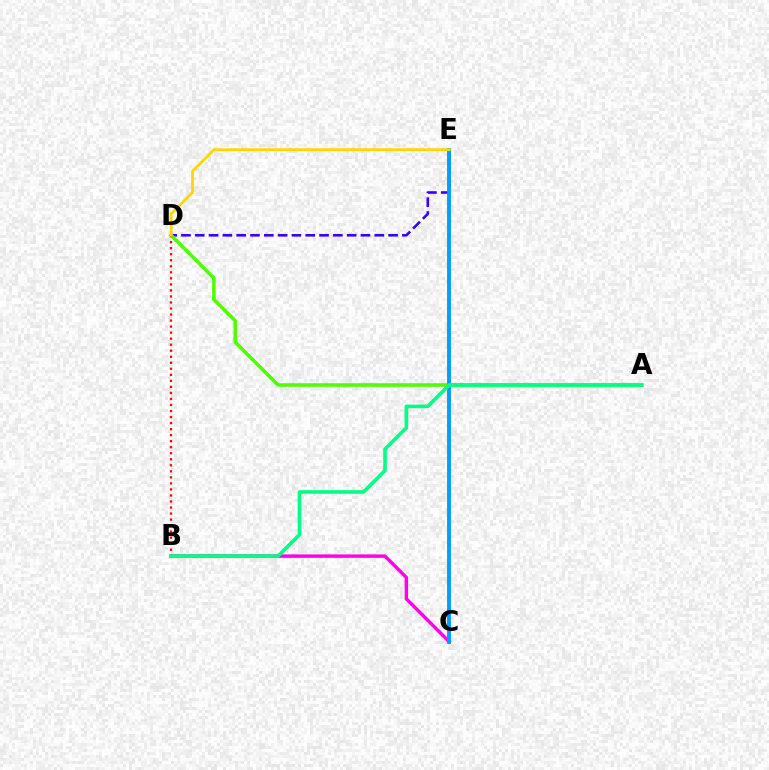{('D', 'E'): [{'color': '#3700ff', 'line_style': 'dashed', 'thickness': 1.88}, {'color': '#ffd500', 'line_style': 'solid', 'thickness': 1.99}], ('A', 'D'): [{'color': '#4fff00', 'line_style': 'solid', 'thickness': 2.56}], ('B', 'C'): [{'color': '#ff00ed', 'line_style': 'solid', 'thickness': 2.47}], ('C', 'E'): [{'color': '#009eff', 'line_style': 'solid', 'thickness': 2.78}], ('B', 'D'): [{'color': '#ff0000', 'line_style': 'dotted', 'thickness': 1.64}], ('A', 'B'): [{'color': '#00ff86', 'line_style': 'solid', 'thickness': 2.61}]}